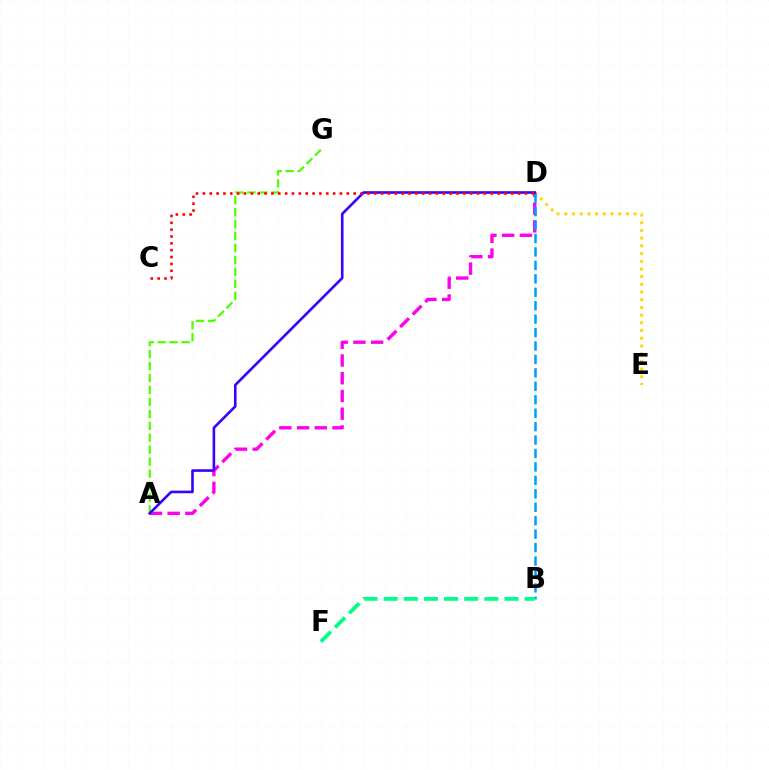{('D', 'E'): [{'color': '#ffd500', 'line_style': 'dotted', 'thickness': 2.09}], ('A', 'D'): [{'color': '#ff00ed', 'line_style': 'dashed', 'thickness': 2.41}, {'color': '#3700ff', 'line_style': 'solid', 'thickness': 1.88}], ('B', 'D'): [{'color': '#009eff', 'line_style': 'dashed', 'thickness': 1.83}], ('A', 'G'): [{'color': '#4fff00', 'line_style': 'dashed', 'thickness': 1.62}], ('B', 'F'): [{'color': '#00ff86', 'line_style': 'dashed', 'thickness': 2.73}], ('C', 'D'): [{'color': '#ff0000', 'line_style': 'dotted', 'thickness': 1.86}]}